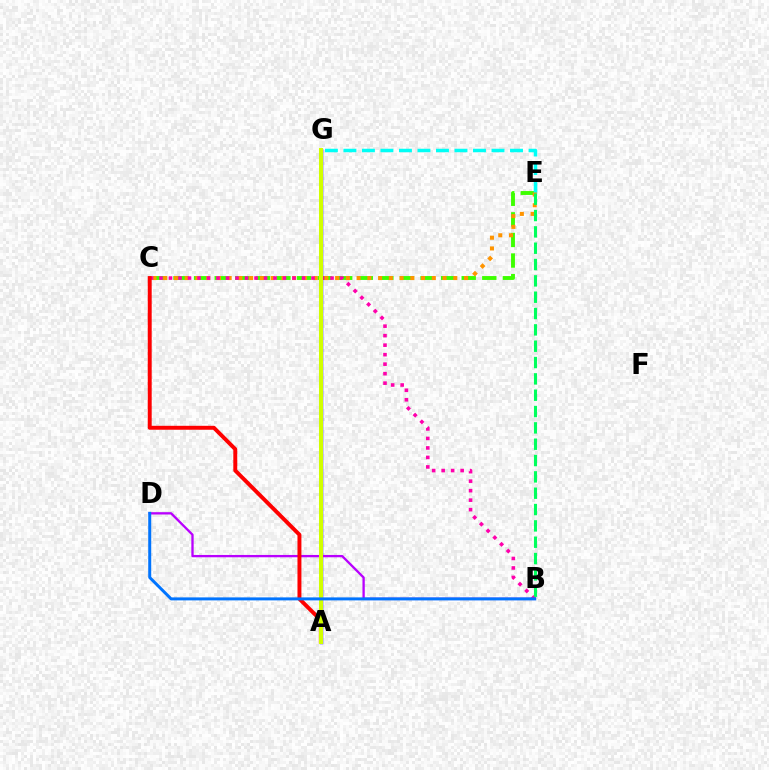{('C', 'E'): [{'color': '#3dff00', 'line_style': 'dashed', 'thickness': 2.8}, {'color': '#ff9400', 'line_style': 'dotted', 'thickness': 2.92}], ('E', 'G'): [{'color': '#00fff6', 'line_style': 'dashed', 'thickness': 2.51}], ('A', 'G'): [{'color': '#2500ff', 'line_style': 'solid', 'thickness': 2.48}, {'color': '#d1ff00', 'line_style': 'solid', 'thickness': 2.9}], ('B', 'D'): [{'color': '#b900ff', 'line_style': 'solid', 'thickness': 1.66}, {'color': '#0074ff', 'line_style': 'solid', 'thickness': 2.15}], ('B', 'C'): [{'color': '#ff00ac', 'line_style': 'dotted', 'thickness': 2.58}], ('B', 'E'): [{'color': '#00ff5c', 'line_style': 'dashed', 'thickness': 2.22}], ('A', 'C'): [{'color': '#ff0000', 'line_style': 'solid', 'thickness': 2.83}]}